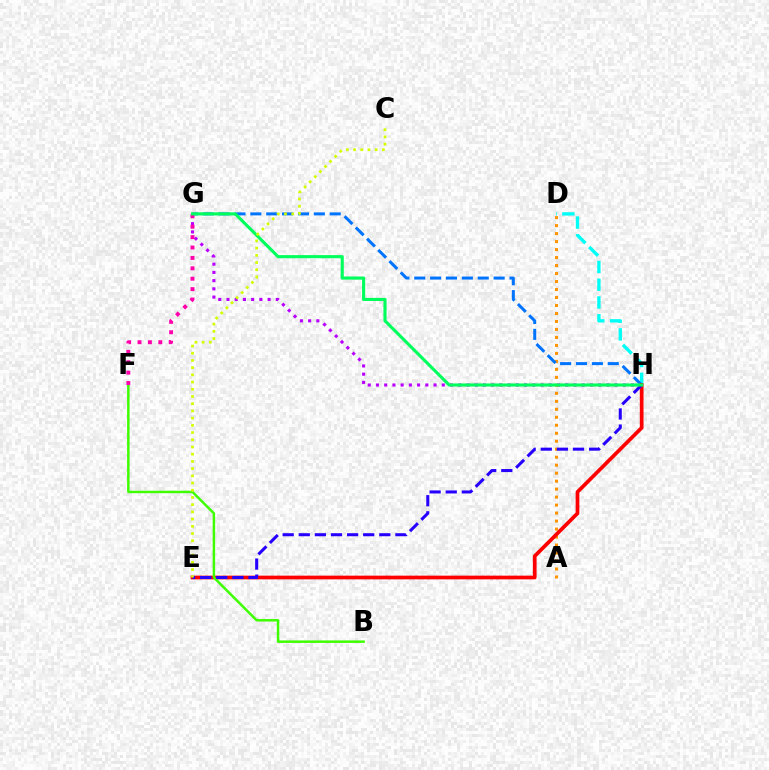{('G', 'H'): [{'color': '#b900ff', 'line_style': 'dotted', 'thickness': 2.24}, {'color': '#0074ff', 'line_style': 'dashed', 'thickness': 2.16}, {'color': '#00ff5c', 'line_style': 'solid', 'thickness': 2.25}], ('A', 'D'): [{'color': '#ff9400', 'line_style': 'dotted', 'thickness': 2.17}], ('D', 'H'): [{'color': '#00fff6', 'line_style': 'dashed', 'thickness': 2.41}], ('E', 'H'): [{'color': '#ff0000', 'line_style': 'solid', 'thickness': 2.67}, {'color': '#2500ff', 'line_style': 'dashed', 'thickness': 2.19}], ('B', 'F'): [{'color': '#3dff00', 'line_style': 'solid', 'thickness': 1.78}], ('F', 'G'): [{'color': '#ff00ac', 'line_style': 'dotted', 'thickness': 2.82}], ('C', 'E'): [{'color': '#d1ff00', 'line_style': 'dotted', 'thickness': 1.96}]}